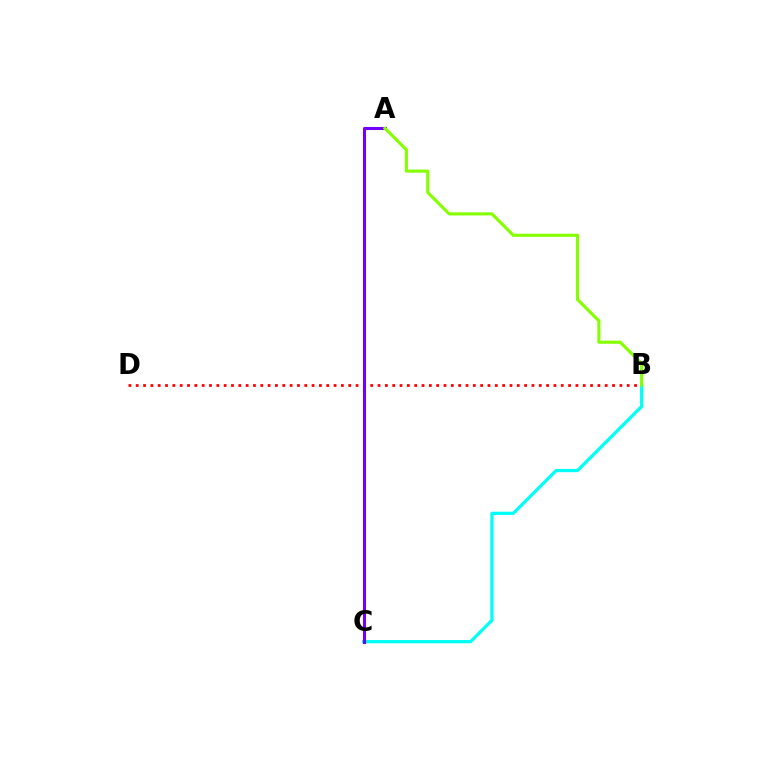{('B', 'D'): [{'color': '#ff0000', 'line_style': 'dotted', 'thickness': 1.99}], ('B', 'C'): [{'color': '#00fff6', 'line_style': 'solid', 'thickness': 2.34}], ('A', 'C'): [{'color': '#7200ff', 'line_style': 'solid', 'thickness': 2.2}], ('A', 'B'): [{'color': '#84ff00', 'line_style': 'solid', 'thickness': 2.24}]}